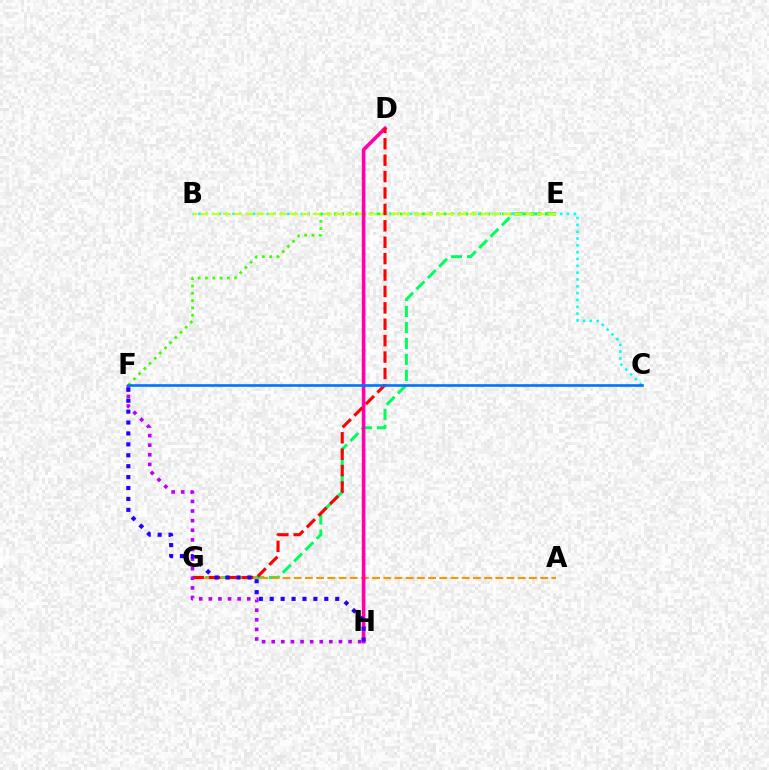{('E', 'G'): [{'color': '#00ff5c', 'line_style': 'dashed', 'thickness': 2.17}], ('B', 'C'): [{'color': '#00fff6', 'line_style': 'dotted', 'thickness': 1.85}], ('E', 'F'): [{'color': '#3dff00', 'line_style': 'dotted', 'thickness': 1.98}], ('A', 'G'): [{'color': '#ff9400', 'line_style': 'dashed', 'thickness': 1.52}], ('B', 'E'): [{'color': '#d1ff00', 'line_style': 'dashed', 'thickness': 1.52}], ('D', 'H'): [{'color': '#ff00ac', 'line_style': 'solid', 'thickness': 2.6}], ('D', 'G'): [{'color': '#ff0000', 'line_style': 'dashed', 'thickness': 2.23}], ('F', 'H'): [{'color': '#b900ff', 'line_style': 'dotted', 'thickness': 2.61}, {'color': '#2500ff', 'line_style': 'dotted', 'thickness': 2.97}], ('C', 'F'): [{'color': '#0074ff', 'line_style': 'solid', 'thickness': 1.9}]}